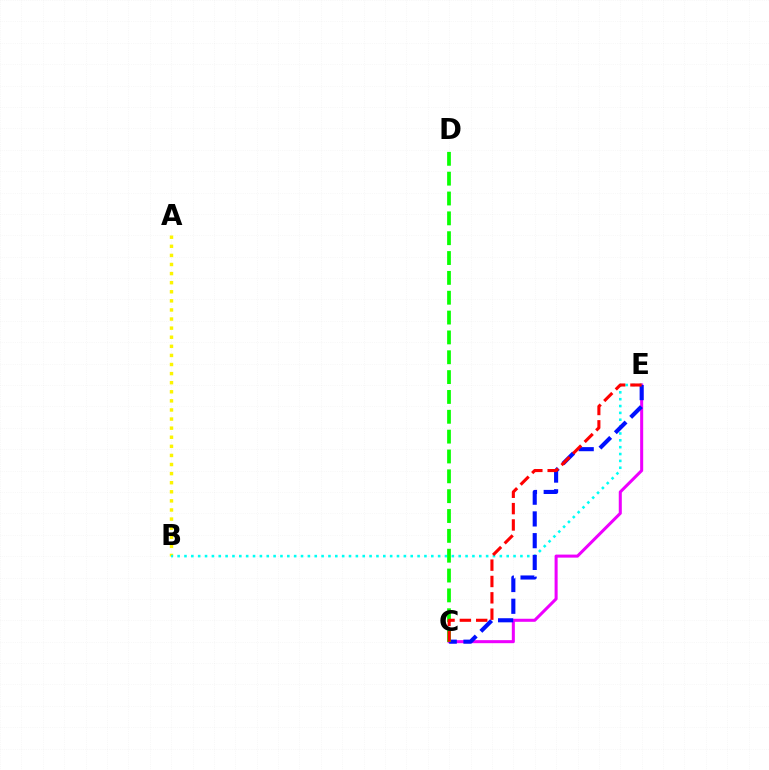{('C', 'E'): [{'color': '#ee00ff', 'line_style': 'solid', 'thickness': 2.19}, {'color': '#0010ff', 'line_style': 'dashed', 'thickness': 2.95}, {'color': '#ff0000', 'line_style': 'dashed', 'thickness': 2.22}], ('A', 'B'): [{'color': '#fcf500', 'line_style': 'dotted', 'thickness': 2.47}], ('B', 'E'): [{'color': '#00fff6', 'line_style': 'dotted', 'thickness': 1.86}], ('C', 'D'): [{'color': '#08ff00', 'line_style': 'dashed', 'thickness': 2.7}]}